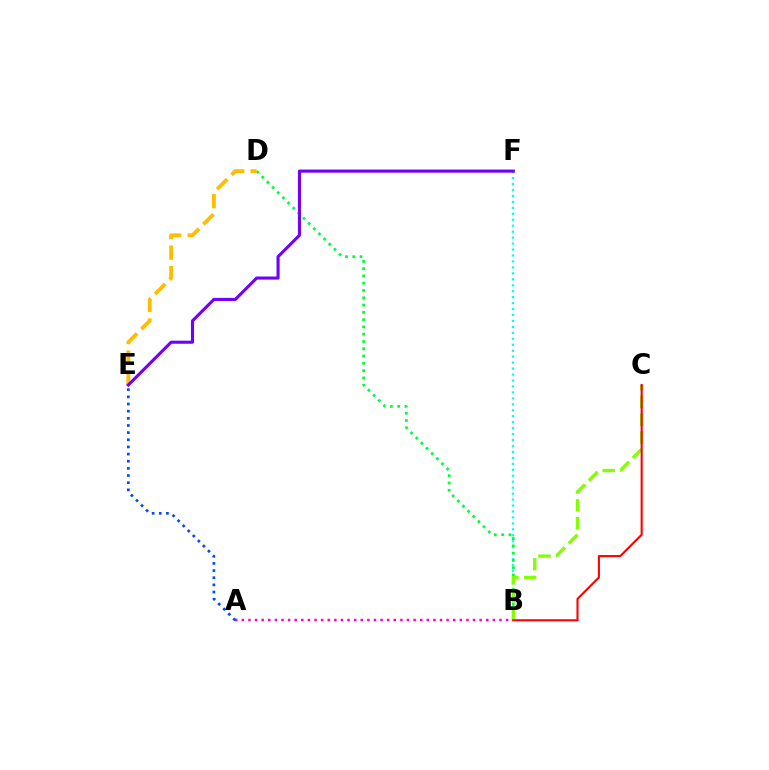{('B', 'F'): [{'color': '#00fff6', 'line_style': 'dotted', 'thickness': 1.62}], ('B', 'D'): [{'color': '#00ff39', 'line_style': 'dotted', 'thickness': 1.98}], ('D', 'E'): [{'color': '#ffbd00', 'line_style': 'dashed', 'thickness': 2.77}], ('A', 'B'): [{'color': '#ff00cf', 'line_style': 'dotted', 'thickness': 1.79}], ('E', 'F'): [{'color': '#7200ff', 'line_style': 'solid', 'thickness': 2.22}], ('B', 'C'): [{'color': '#84ff00', 'line_style': 'dashed', 'thickness': 2.42}, {'color': '#ff0000', 'line_style': 'solid', 'thickness': 1.51}], ('A', 'E'): [{'color': '#004bff', 'line_style': 'dotted', 'thickness': 1.94}]}